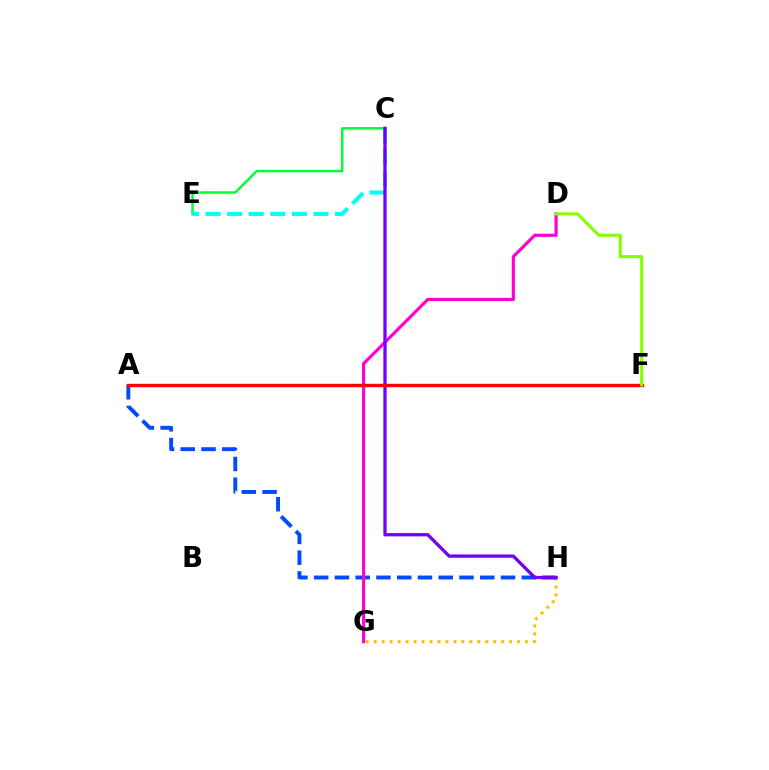{('C', 'E'): [{'color': '#00ff39', 'line_style': 'solid', 'thickness': 1.79}, {'color': '#00fff6', 'line_style': 'dashed', 'thickness': 2.93}], ('G', 'H'): [{'color': '#ffbd00', 'line_style': 'dotted', 'thickness': 2.16}], ('A', 'H'): [{'color': '#004bff', 'line_style': 'dashed', 'thickness': 2.82}], ('D', 'G'): [{'color': '#ff00cf', 'line_style': 'solid', 'thickness': 2.26}], ('C', 'H'): [{'color': '#7200ff', 'line_style': 'solid', 'thickness': 2.37}], ('A', 'F'): [{'color': '#ff0000', 'line_style': 'solid', 'thickness': 2.45}], ('D', 'F'): [{'color': '#84ff00', 'line_style': 'solid', 'thickness': 2.2}]}